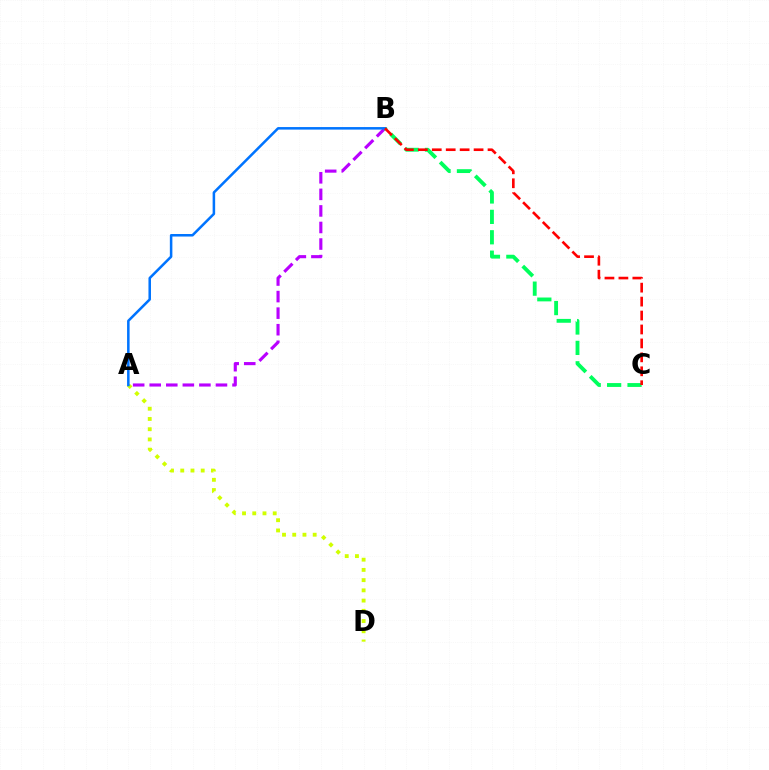{('A', 'B'): [{'color': '#b900ff', 'line_style': 'dashed', 'thickness': 2.25}, {'color': '#0074ff', 'line_style': 'solid', 'thickness': 1.82}], ('B', 'C'): [{'color': '#00ff5c', 'line_style': 'dashed', 'thickness': 2.77}, {'color': '#ff0000', 'line_style': 'dashed', 'thickness': 1.89}], ('A', 'D'): [{'color': '#d1ff00', 'line_style': 'dotted', 'thickness': 2.78}]}